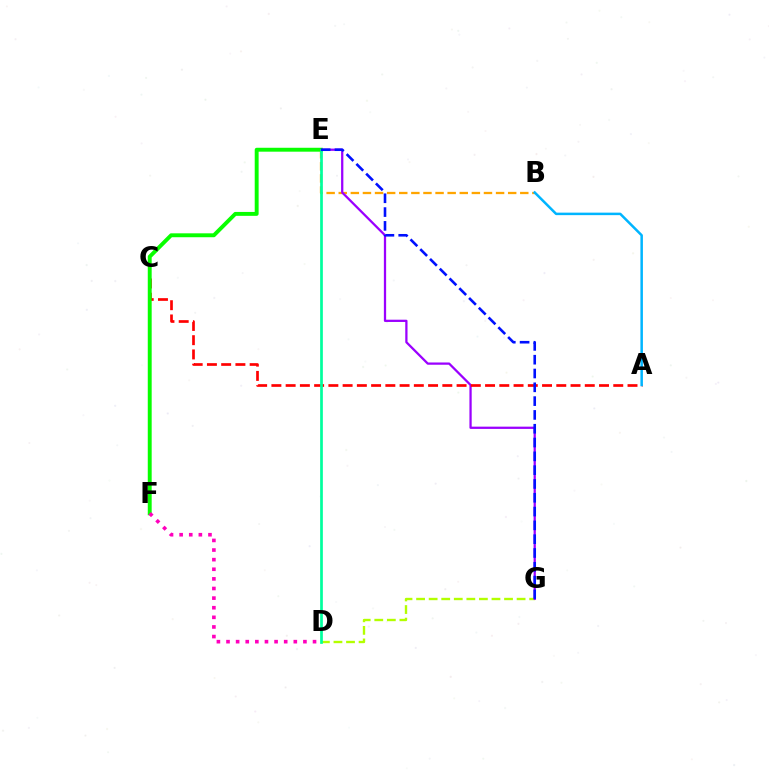{('D', 'G'): [{'color': '#b3ff00', 'line_style': 'dashed', 'thickness': 1.71}], ('B', 'E'): [{'color': '#ffa500', 'line_style': 'dashed', 'thickness': 1.64}], ('E', 'G'): [{'color': '#9b00ff', 'line_style': 'solid', 'thickness': 1.63}, {'color': '#0010ff', 'line_style': 'dashed', 'thickness': 1.88}], ('A', 'C'): [{'color': '#ff0000', 'line_style': 'dashed', 'thickness': 1.94}], ('E', 'F'): [{'color': '#08ff00', 'line_style': 'solid', 'thickness': 2.81}], ('D', 'F'): [{'color': '#ff00bd', 'line_style': 'dotted', 'thickness': 2.61}], ('A', 'B'): [{'color': '#00b5ff', 'line_style': 'solid', 'thickness': 1.8}], ('D', 'E'): [{'color': '#00ff9d', 'line_style': 'solid', 'thickness': 1.95}]}